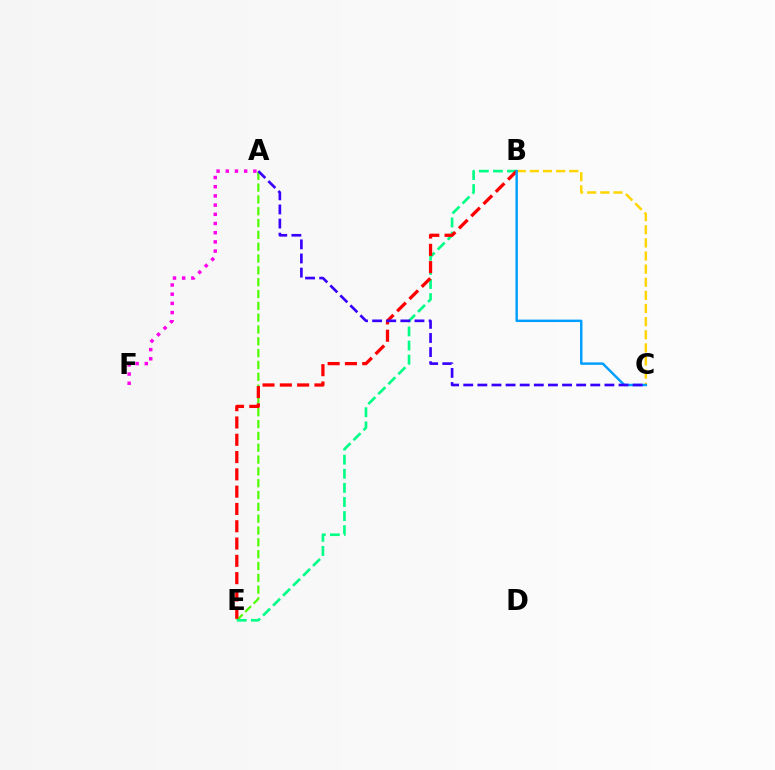{('A', 'E'): [{'color': '#4fff00', 'line_style': 'dashed', 'thickness': 1.61}], ('B', 'E'): [{'color': '#00ff86', 'line_style': 'dashed', 'thickness': 1.92}, {'color': '#ff0000', 'line_style': 'dashed', 'thickness': 2.35}], ('B', 'C'): [{'color': '#ffd500', 'line_style': 'dashed', 'thickness': 1.78}, {'color': '#009eff', 'line_style': 'solid', 'thickness': 1.75}], ('A', 'C'): [{'color': '#3700ff', 'line_style': 'dashed', 'thickness': 1.92}], ('A', 'F'): [{'color': '#ff00ed', 'line_style': 'dotted', 'thickness': 2.5}]}